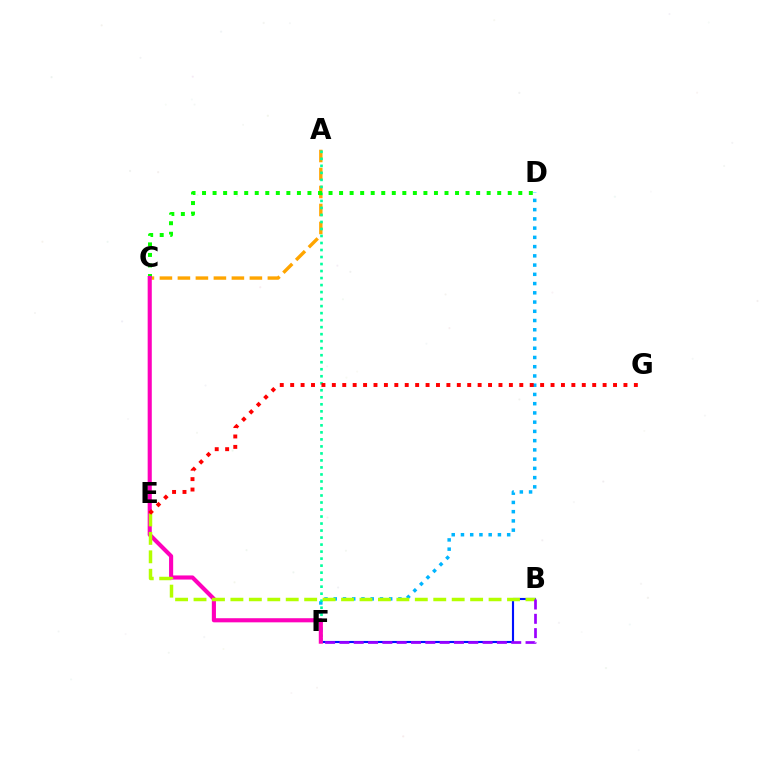{('B', 'F'): [{'color': '#0010ff', 'line_style': 'solid', 'thickness': 1.53}, {'color': '#9b00ff', 'line_style': 'dashed', 'thickness': 1.95}], ('D', 'F'): [{'color': '#00b5ff', 'line_style': 'dotted', 'thickness': 2.51}], ('A', 'C'): [{'color': '#ffa500', 'line_style': 'dashed', 'thickness': 2.44}], ('A', 'F'): [{'color': '#00ff9d', 'line_style': 'dotted', 'thickness': 1.91}], ('C', 'D'): [{'color': '#08ff00', 'line_style': 'dotted', 'thickness': 2.86}], ('C', 'F'): [{'color': '#ff00bd', 'line_style': 'solid', 'thickness': 2.96}], ('B', 'E'): [{'color': '#b3ff00', 'line_style': 'dashed', 'thickness': 2.51}], ('E', 'G'): [{'color': '#ff0000', 'line_style': 'dotted', 'thickness': 2.83}]}